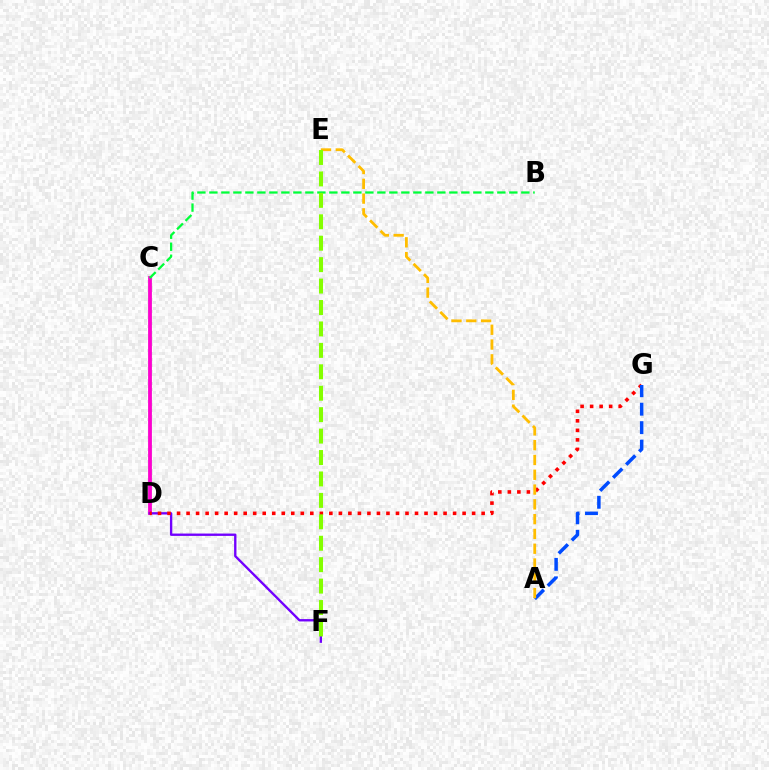{('C', 'D'): [{'color': '#00fff6', 'line_style': 'solid', 'thickness': 1.78}, {'color': '#ff00cf', 'line_style': 'solid', 'thickness': 2.72}], ('B', 'C'): [{'color': '#00ff39', 'line_style': 'dashed', 'thickness': 1.63}], ('D', 'F'): [{'color': '#7200ff', 'line_style': 'solid', 'thickness': 1.7}], ('D', 'G'): [{'color': '#ff0000', 'line_style': 'dotted', 'thickness': 2.59}], ('A', 'G'): [{'color': '#004bff', 'line_style': 'dashed', 'thickness': 2.51}], ('A', 'E'): [{'color': '#ffbd00', 'line_style': 'dashed', 'thickness': 2.01}], ('E', 'F'): [{'color': '#84ff00', 'line_style': 'dashed', 'thickness': 2.91}]}